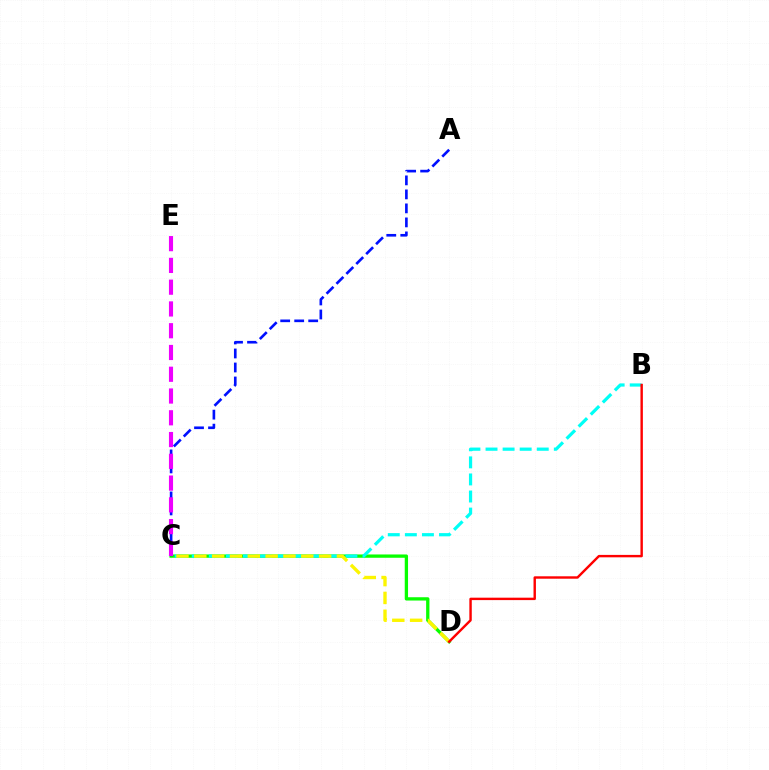{('C', 'D'): [{'color': '#08ff00', 'line_style': 'solid', 'thickness': 2.38}, {'color': '#fcf500', 'line_style': 'dashed', 'thickness': 2.42}], ('A', 'C'): [{'color': '#0010ff', 'line_style': 'dashed', 'thickness': 1.9}], ('B', 'C'): [{'color': '#00fff6', 'line_style': 'dashed', 'thickness': 2.32}], ('B', 'D'): [{'color': '#ff0000', 'line_style': 'solid', 'thickness': 1.74}], ('C', 'E'): [{'color': '#ee00ff', 'line_style': 'dashed', 'thickness': 2.96}]}